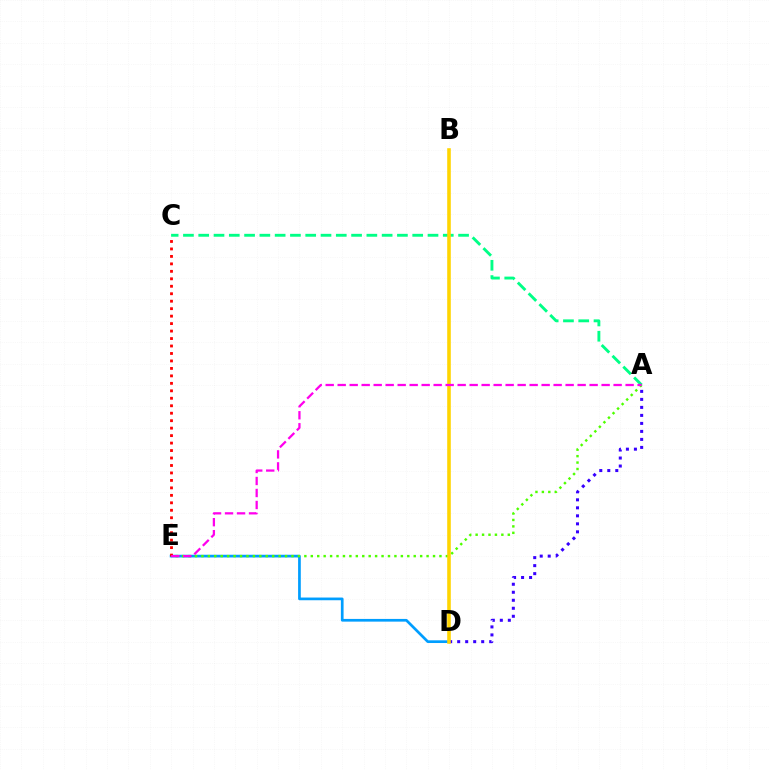{('D', 'E'): [{'color': '#009eff', 'line_style': 'solid', 'thickness': 1.95}], ('A', 'D'): [{'color': '#3700ff', 'line_style': 'dotted', 'thickness': 2.17}], ('A', 'E'): [{'color': '#4fff00', 'line_style': 'dotted', 'thickness': 1.75}, {'color': '#ff00ed', 'line_style': 'dashed', 'thickness': 1.63}], ('A', 'C'): [{'color': '#00ff86', 'line_style': 'dashed', 'thickness': 2.08}], ('B', 'D'): [{'color': '#ffd500', 'line_style': 'solid', 'thickness': 2.58}], ('C', 'E'): [{'color': '#ff0000', 'line_style': 'dotted', 'thickness': 2.03}]}